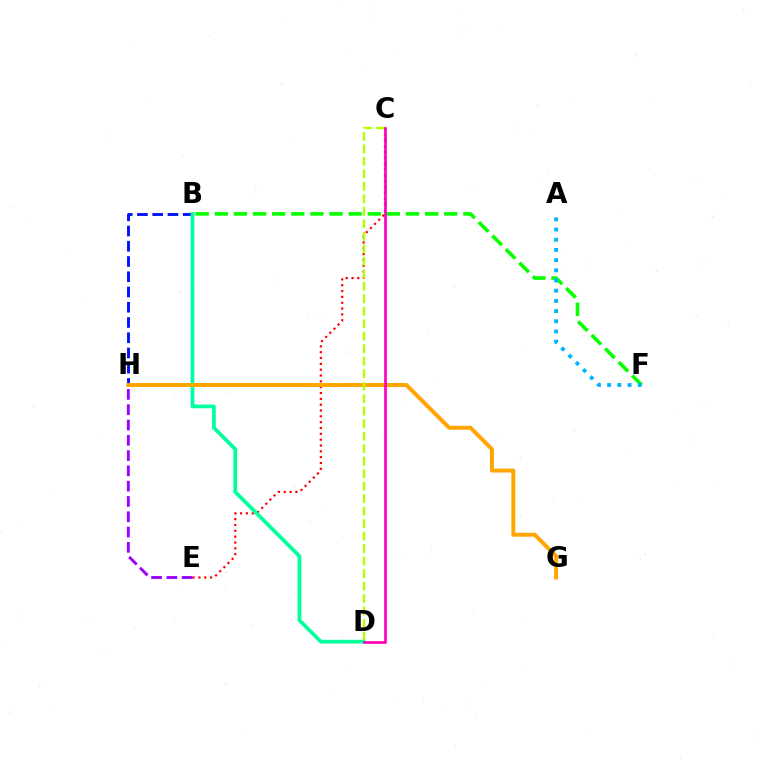{('C', 'E'): [{'color': '#ff0000', 'line_style': 'dotted', 'thickness': 1.58}], ('B', 'H'): [{'color': '#0010ff', 'line_style': 'dashed', 'thickness': 2.07}], ('B', 'D'): [{'color': '#00ff9d', 'line_style': 'solid', 'thickness': 2.69}], ('E', 'H'): [{'color': '#9b00ff', 'line_style': 'dashed', 'thickness': 2.08}], ('B', 'F'): [{'color': '#08ff00', 'line_style': 'dashed', 'thickness': 2.6}], ('A', 'F'): [{'color': '#00b5ff', 'line_style': 'dotted', 'thickness': 2.77}], ('G', 'H'): [{'color': '#ffa500', 'line_style': 'solid', 'thickness': 2.84}], ('C', 'D'): [{'color': '#b3ff00', 'line_style': 'dashed', 'thickness': 1.7}, {'color': '#ff00bd', 'line_style': 'solid', 'thickness': 1.94}]}